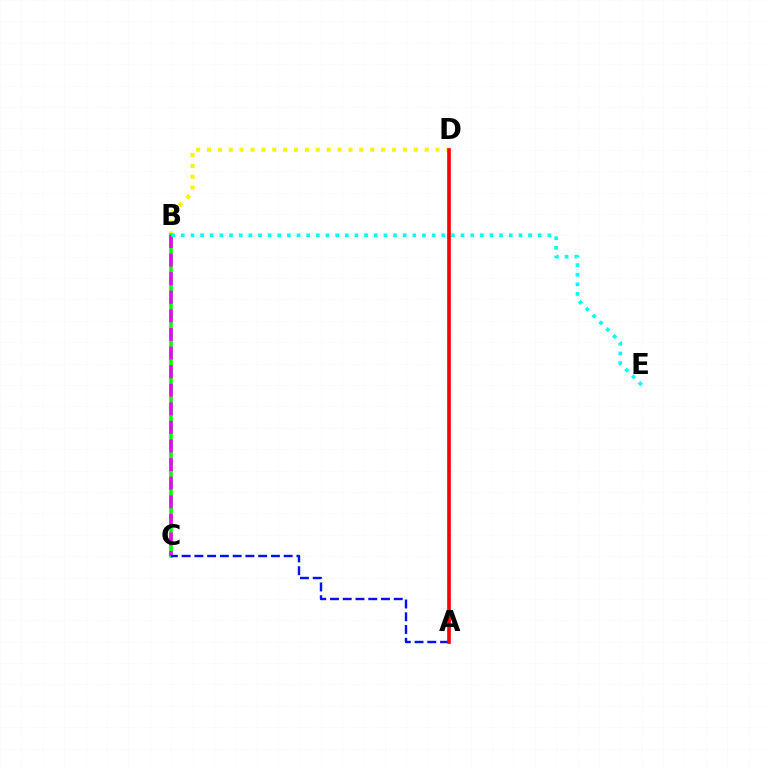{('B', 'D'): [{'color': '#fcf500', 'line_style': 'dotted', 'thickness': 2.96}], ('B', 'C'): [{'color': '#08ff00', 'line_style': 'solid', 'thickness': 2.58}, {'color': '#ee00ff', 'line_style': 'dashed', 'thickness': 2.53}], ('B', 'E'): [{'color': '#00fff6', 'line_style': 'dotted', 'thickness': 2.62}], ('A', 'C'): [{'color': '#0010ff', 'line_style': 'dashed', 'thickness': 1.73}], ('A', 'D'): [{'color': '#ff0000', 'line_style': 'solid', 'thickness': 2.62}]}